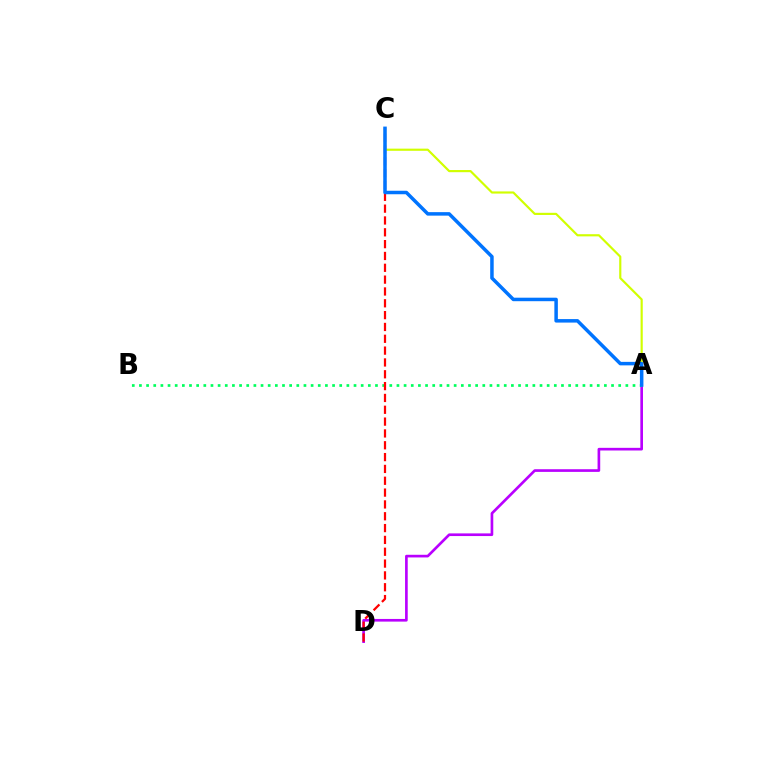{('A', 'D'): [{'color': '#b900ff', 'line_style': 'solid', 'thickness': 1.92}], ('A', 'B'): [{'color': '#00ff5c', 'line_style': 'dotted', 'thickness': 1.94}], ('C', 'D'): [{'color': '#ff0000', 'line_style': 'dashed', 'thickness': 1.61}], ('A', 'C'): [{'color': '#d1ff00', 'line_style': 'solid', 'thickness': 1.56}, {'color': '#0074ff', 'line_style': 'solid', 'thickness': 2.52}]}